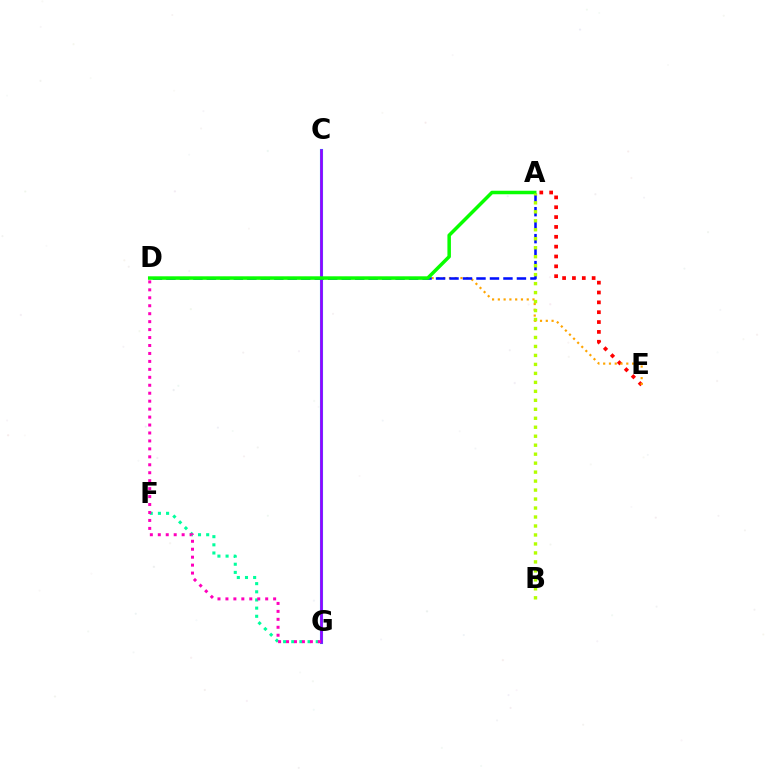{('F', 'G'): [{'color': '#00ff9d', 'line_style': 'dotted', 'thickness': 2.22}], ('C', 'G'): [{'color': '#00b5ff', 'line_style': 'solid', 'thickness': 2.23}, {'color': '#9b00ff', 'line_style': 'solid', 'thickness': 1.83}], ('A', 'E'): [{'color': '#ff0000', 'line_style': 'dotted', 'thickness': 2.68}], ('D', 'G'): [{'color': '#ff00bd', 'line_style': 'dotted', 'thickness': 2.16}], ('D', 'E'): [{'color': '#ffa500', 'line_style': 'dotted', 'thickness': 1.57}], ('A', 'D'): [{'color': '#0010ff', 'line_style': 'dashed', 'thickness': 1.83}, {'color': '#08ff00', 'line_style': 'solid', 'thickness': 2.52}], ('A', 'B'): [{'color': '#b3ff00', 'line_style': 'dotted', 'thickness': 2.44}]}